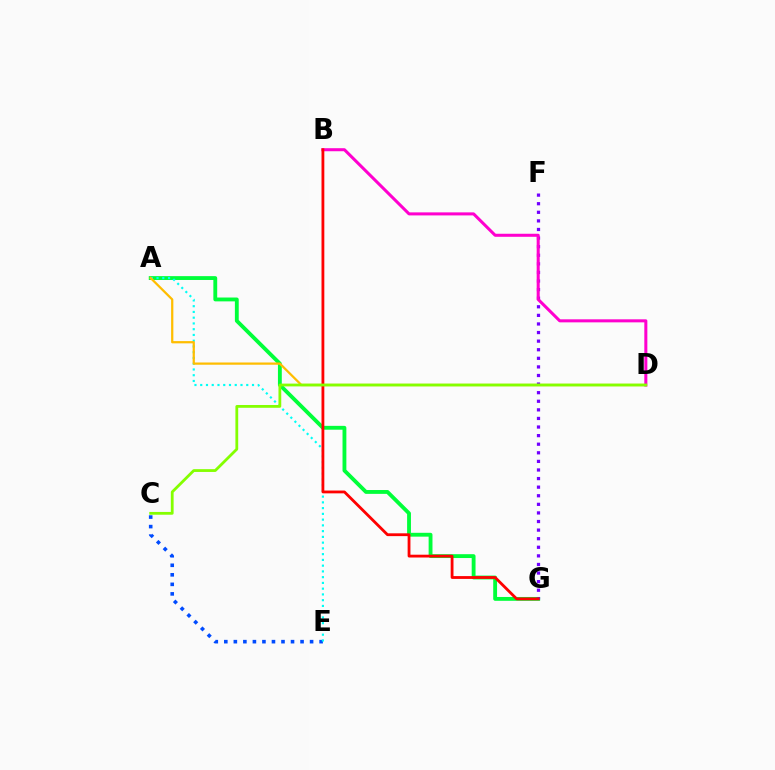{('A', 'G'): [{'color': '#00ff39', 'line_style': 'solid', 'thickness': 2.77}], ('C', 'E'): [{'color': '#004bff', 'line_style': 'dotted', 'thickness': 2.59}], ('A', 'E'): [{'color': '#00fff6', 'line_style': 'dotted', 'thickness': 1.56}], ('F', 'G'): [{'color': '#7200ff', 'line_style': 'dotted', 'thickness': 2.33}], ('A', 'D'): [{'color': '#ffbd00', 'line_style': 'solid', 'thickness': 1.61}], ('B', 'D'): [{'color': '#ff00cf', 'line_style': 'solid', 'thickness': 2.19}], ('B', 'G'): [{'color': '#ff0000', 'line_style': 'solid', 'thickness': 2.02}], ('C', 'D'): [{'color': '#84ff00', 'line_style': 'solid', 'thickness': 2.01}]}